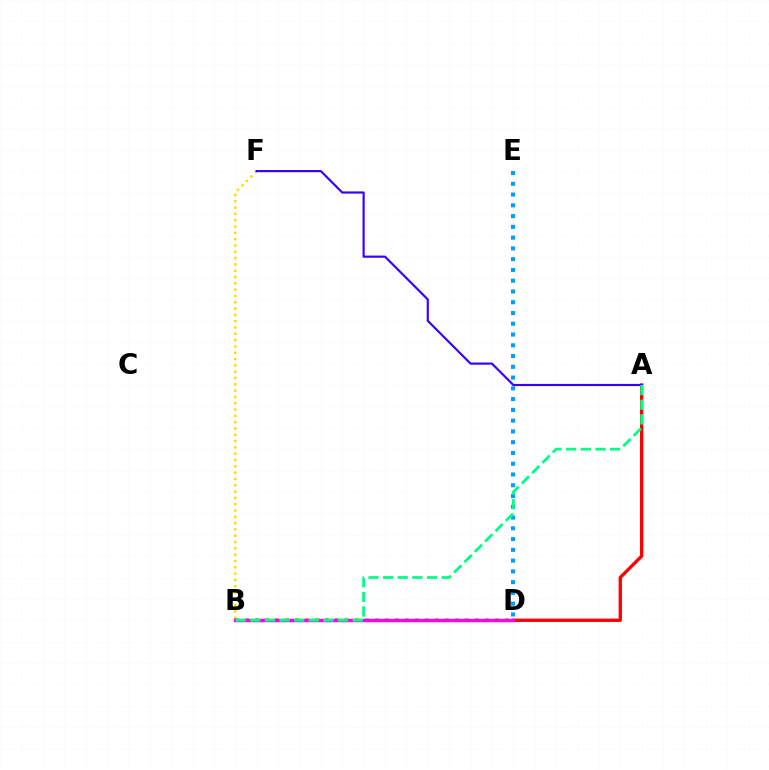{('B', 'F'): [{'color': '#ffd500', 'line_style': 'dotted', 'thickness': 1.71}], ('D', 'E'): [{'color': '#009eff', 'line_style': 'dotted', 'thickness': 2.93}], ('B', 'D'): [{'color': '#4fff00', 'line_style': 'dotted', 'thickness': 2.72}, {'color': '#ff00ed', 'line_style': 'solid', 'thickness': 2.5}], ('A', 'D'): [{'color': '#ff0000', 'line_style': 'solid', 'thickness': 2.4}], ('A', 'F'): [{'color': '#3700ff', 'line_style': 'solid', 'thickness': 1.56}], ('A', 'B'): [{'color': '#00ff86', 'line_style': 'dashed', 'thickness': 1.99}]}